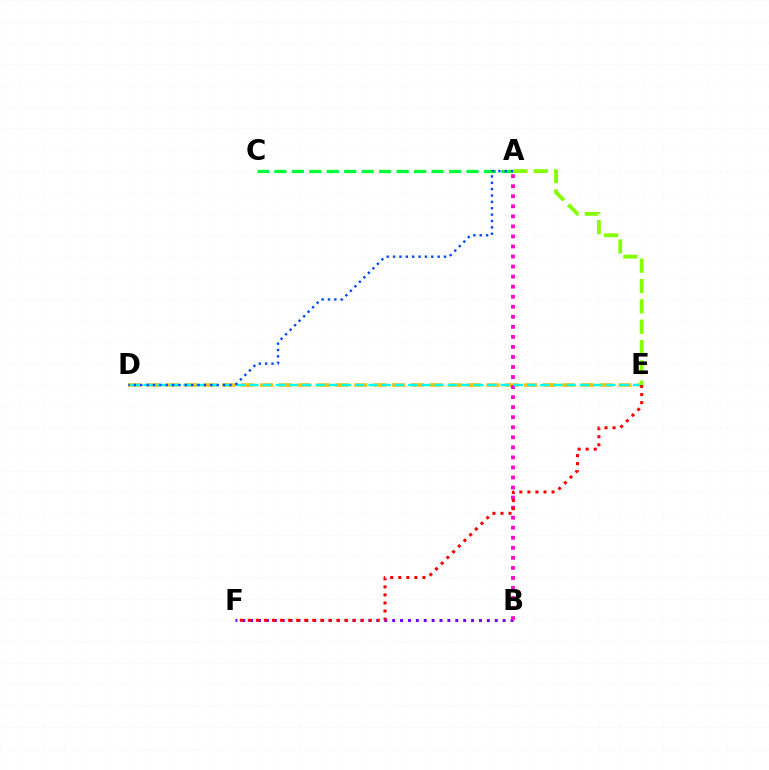{('B', 'F'): [{'color': '#7200ff', 'line_style': 'dotted', 'thickness': 2.14}], ('A', 'C'): [{'color': '#00ff39', 'line_style': 'dashed', 'thickness': 2.37}], ('D', 'E'): [{'color': '#ffbd00', 'line_style': 'dashed', 'thickness': 2.56}, {'color': '#00fff6', 'line_style': 'dashed', 'thickness': 1.8}], ('A', 'B'): [{'color': '#ff00cf', 'line_style': 'dotted', 'thickness': 2.73}], ('A', 'D'): [{'color': '#004bff', 'line_style': 'dotted', 'thickness': 1.73}], ('A', 'E'): [{'color': '#84ff00', 'line_style': 'dashed', 'thickness': 2.76}], ('E', 'F'): [{'color': '#ff0000', 'line_style': 'dotted', 'thickness': 2.19}]}